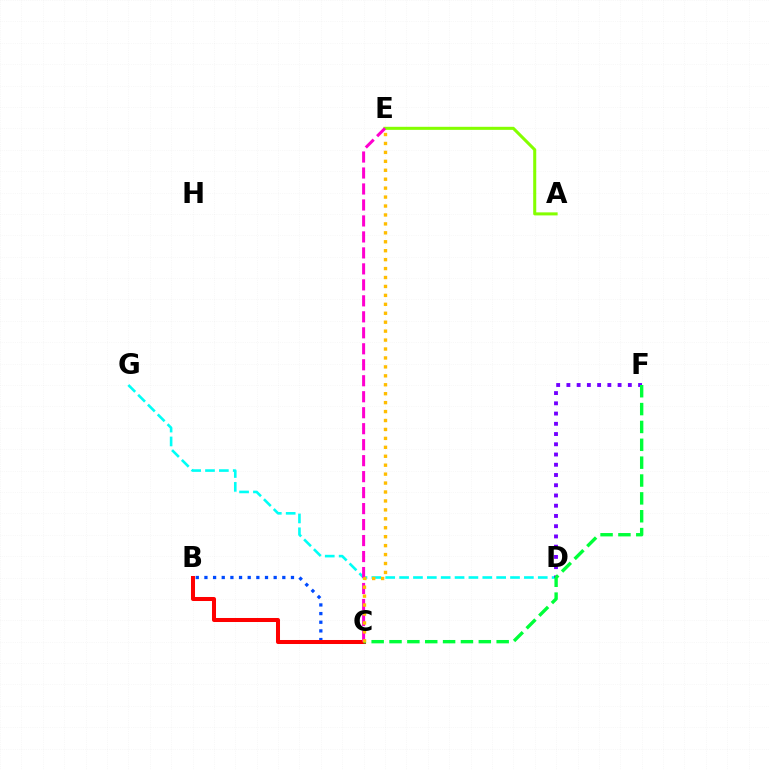{('A', 'E'): [{'color': '#84ff00', 'line_style': 'solid', 'thickness': 2.19}], ('D', 'G'): [{'color': '#00fff6', 'line_style': 'dashed', 'thickness': 1.88}], ('B', 'C'): [{'color': '#004bff', 'line_style': 'dotted', 'thickness': 2.35}, {'color': '#ff0000', 'line_style': 'solid', 'thickness': 2.89}], ('C', 'E'): [{'color': '#ff00cf', 'line_style': 'dashed', 'thickness': 2.17}, {'color': '#ffbd00', 'line_style': 'dotted', 'thickness': 2.43}], ('D', 'F'): [{'color': '#7200ff', 'line_style': 'dotted', 'thickness': 2.78}], ('C', 'F'): [{'color': '#00ff39', 'line_style': 'dashed', 'thickness': 2.43}]}